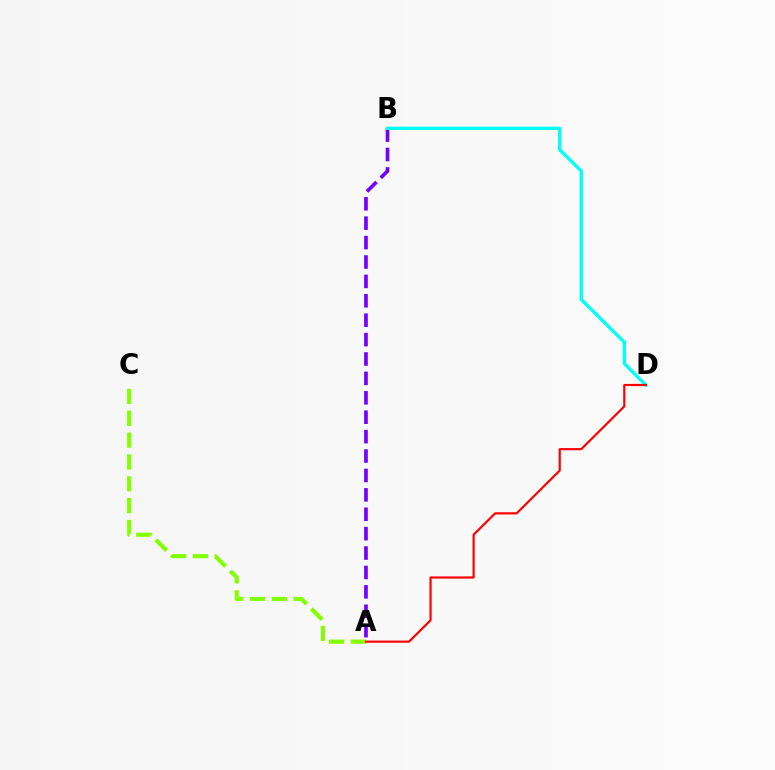{('A', 'B'): [{'color': '#7200ff', 'line_style': 'dashed', 'thickness': 2.64}], ('B', 'D'): [{'color': '#00fff6', 'line_style': 'solid', 'thickness': 2.4}], ('A', 'C'): [{'color': '#84ff00', 'line_style': 'dashed', 'thickness': 2.97}], ('A', 'D'): [{'color': '#ff0000', 'line_style': 'solid', 'thickness': 1.57}]}